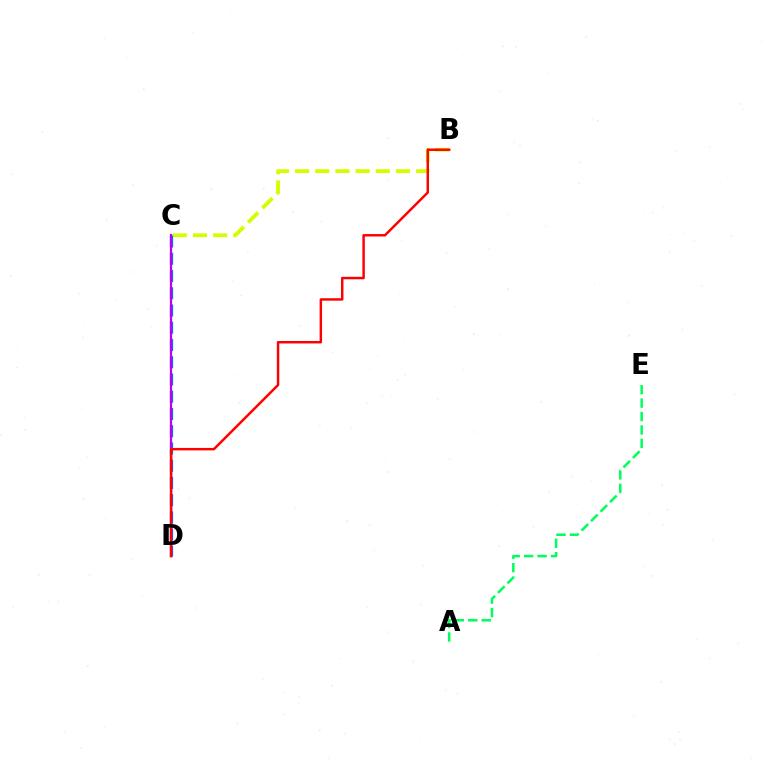{('B', 'C'): [{'color': '#d1ff00', 'line_style': 'dashed', 'thickness': 2.74}], ('C', 'D'): [{'color': '#0074ff', 'line_style': 'dashed', 'thickness': 2.34}, {'color': '#b900ff', 'line_style': 'solid', 'thickness': 1.61}], ('A', 'E'): [{'color': '#00ff5c', 'line_style': 'dashed', 'thickness': 1.83}], ('B', 'D'): [{'color': '#ff0000', 'line_style': 'solid', 'thickness': 1.76}]}